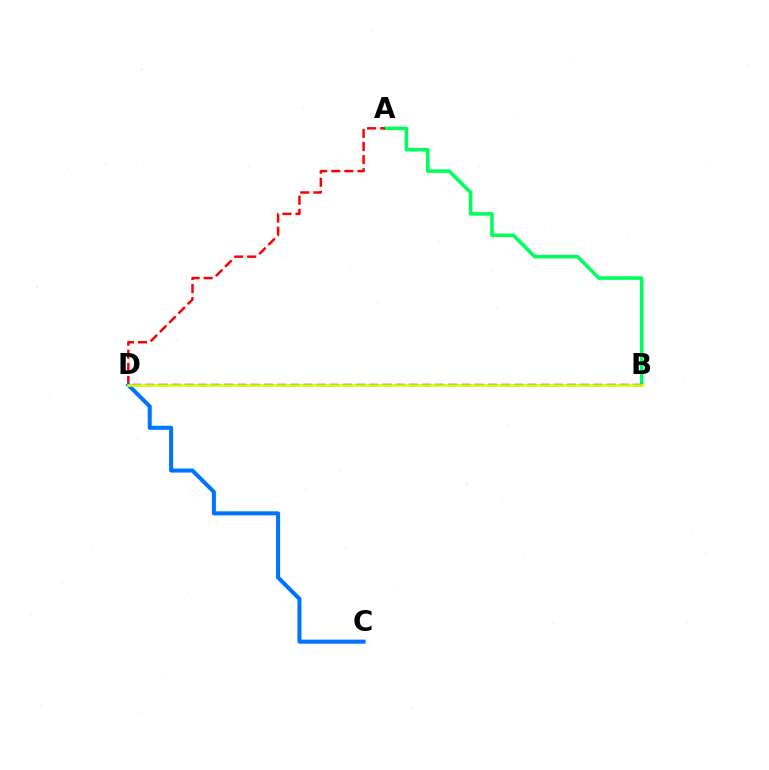{('A', 'B'): [{'color': '#00ff5c', 'line_style': 'solid', 'thickness': 2.56}], ('A', 'D'): [{'color': '#ff0000', 'line_style': 'dashed', 'thickness': 1.78}], ('C', 'D'): [{'color': '#0074ff', 'line_style': 'solid', 'thickness': 2.91}], ('B', 'D'): [{'color': '#b900ff', 'line_style': 'dashed', 'thickness': 1.79}, {'color': '#d1ff00', 'line_style': 'solid', 'thickness': 1.88}]}